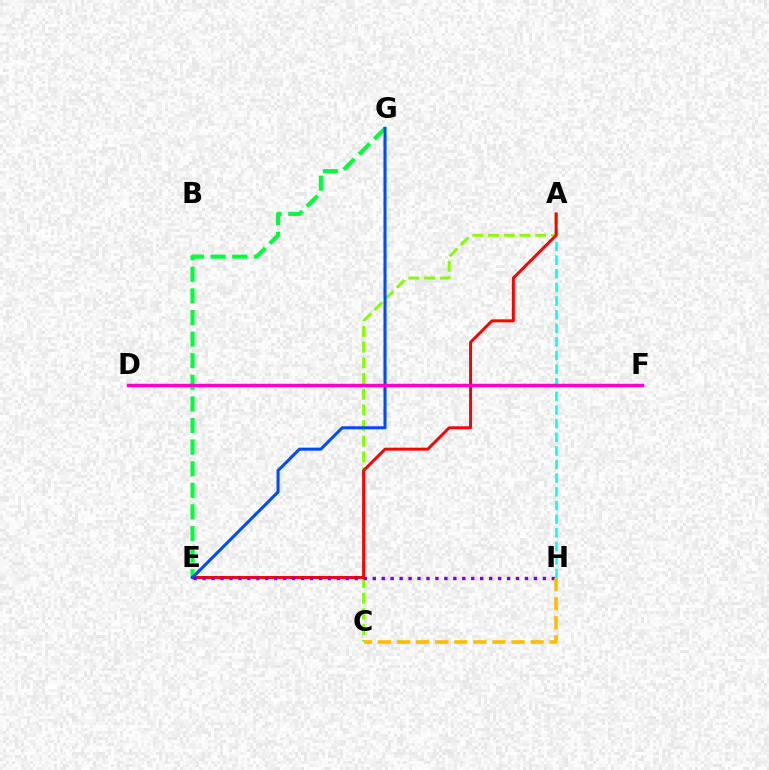{('E', 'G'): [{'color': '#00ff39', 'line_style': 'dashed', 'thickness': 2.93}, {'color': '#004bff', 'line_style': 'solid', 'thickness': 2.2}], ('A', 'C'): [{'color': '#84ff00', 'line_style': 'dashed', 'thickness': 2.13}], ('A', 'H'): [{'color': '#00fff6', 'line_style': 'dashed', 'thickness': 1.85}], ('A', 'E'): [{'color': '#ff0000', 'line_style': 'solid', 'thickness': 2.13}], ('E', 'H'): [{'color': '#7200ff', 'line_style': 'dotted', 'thickness': 2.43}], ('D', 'F'): [{'color': '#ff00cf', 'line_style': 'solid', 'thickness': 2.48}], ('C', 'H'): [{'color': '#ffbd00', 'line_style': 'dashed', 'thickness': 2.59}]}